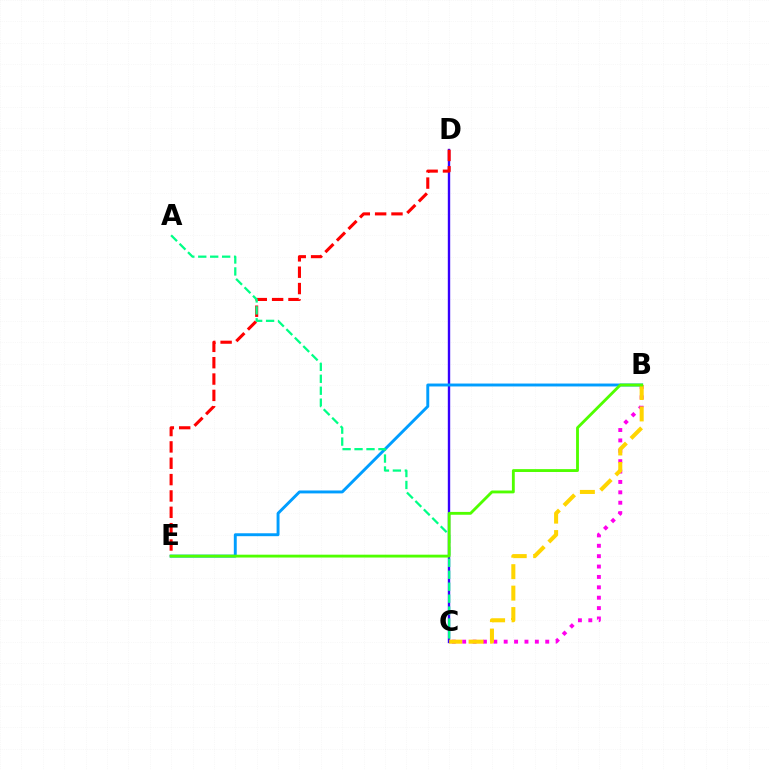{('C', 'D'): [{'color': '#3700ff', 'line_style': 'solid', 'thickness': 1.71}], ('B', 'E'): [{'color': '#009eff', 'line_style': 'solid', 'thickness': 2.1}, {'color': '#4fff00', 'line_style': 'solid', 'thickness': 2.05}], ('B', 'C'): [{'color': '#ff00ed', 'line_style': 'dotted', 'thickness': 2.82}, {'color': '#ffd500', 'line_style': 'dashed', 'thickness': 2.91}], ('D', 'E'): [{'color': '#ff0000', 'line_style': 'dashed', 'thickness': 2.22}], ('A', 'C'): [{'color': '#00ff86', 'line_style': 'dashed', 'thickness': 1.62}]}